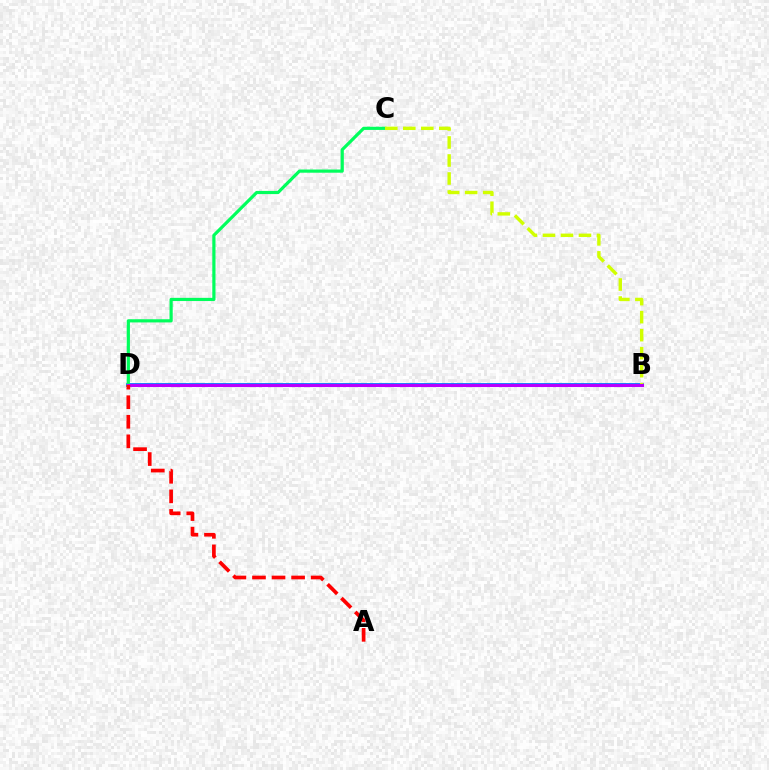{('B', 'D'): [{'color': '#0074ff', 'line_style': 'solid', 'thickness': 2.7}, {'color': '#b900ff', 'line_style': 'solid', 'thickness': 2.21}], ('C', 'D'): [{'color': '#00ff5c', 'line_style': 'solid', 'thickness': 2.3}], ('B', 'C'): [{'color': '#d1ff00', 'line_style': 'dashed', 'thickness': 2.45}], ('A', 'D'): [{'color': '#ff0000', 'line_style': 'dashed', 'thickness': 2.66}]}